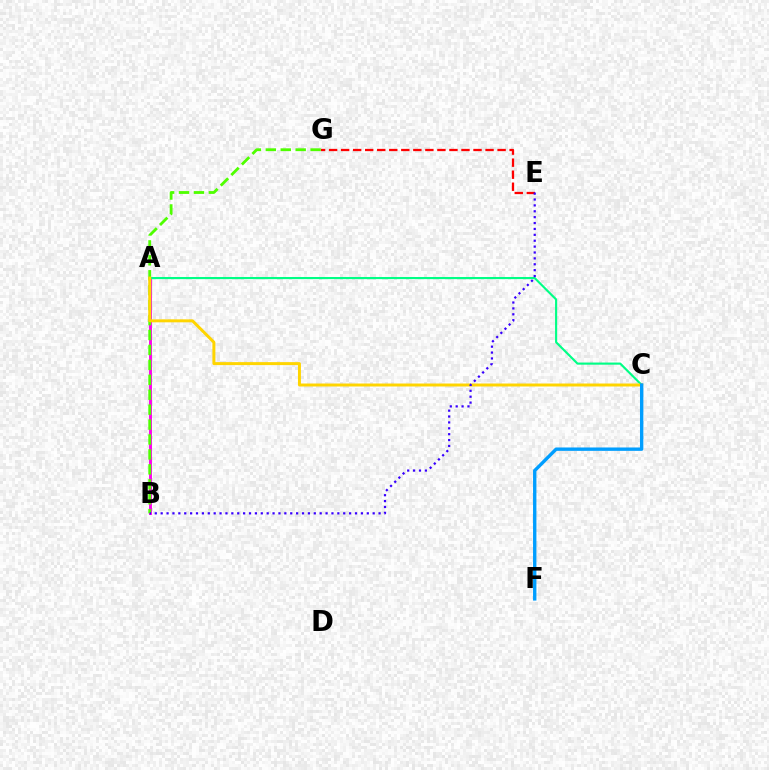{('A', 'B'): [{'color': '#ff00ed', 'line_style': 'solid', 'thickness': 2.08}], ('A', 'C'): [{'color': '#00ff86', 'line_style': 'solid', 'thickness': 1.54}, {'color': '#ffd500', 'line_style': 'solid', 'thickness': 2.14}], ('B', 'G'): [{'color': '#4fff00', 'line_style': 'dashed', 'thickness': 2.03}], ('E', 'G'): [{'color': '#ff0000', 'line_style': 'dashed', 'thickness': 1.63}], ('B', 'E'): [{'color': '#3700ff', 'line_style': 'dotted', 'thickness': 1.6}], ('C', 'F'): [{'color': '#009eff', 'line_style': 'solid', 'thickness': 2.43}]}